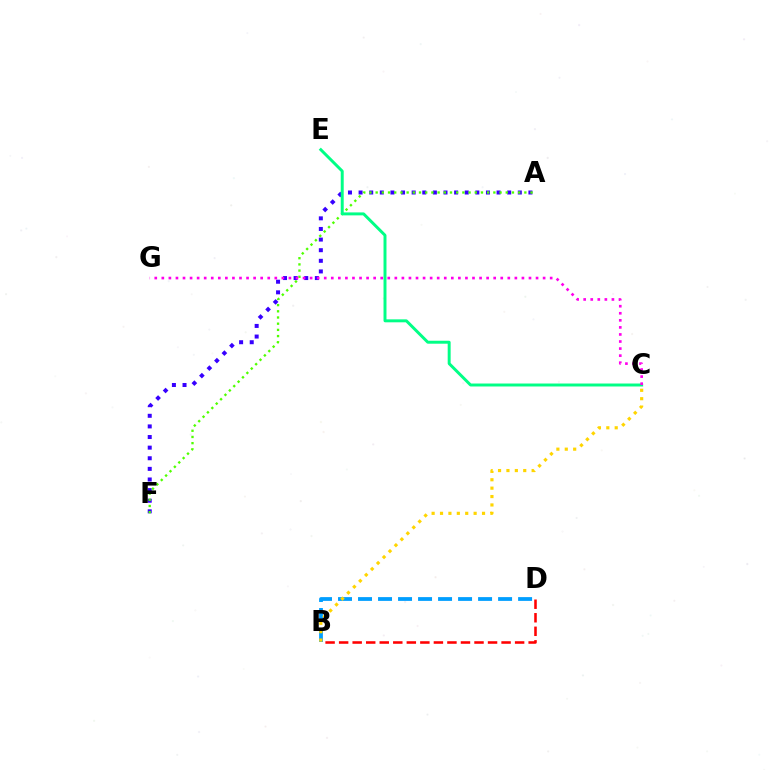{('A', 'F'): [{'color': '#3700ff', 'line_style': 'dotted', 'thickness': 2.88}, {'color': '#4fff00', 'line_style': 'dotted', 'thickness': 1.68}], ('B', 'D'): [{'color': '#009eff', 'line_style': 'dashed', 'thickness': 2.72}, {'color': '#ff0000', 'line_style': 'dashed', 'thickness': 1.84}], ('C', 'E'): [{'color': '#00ff86', 'line_style': 'solid', 'thickness': 2.13}], ('C', 'G'): [{'color': '#ff00ed', 'line_style': 'dotted', 'thickness': 1.92}], ('B', 'C'): [{'color': '#ffd500', 'line_style': 'dotted', 'thickness': 2.28}]}